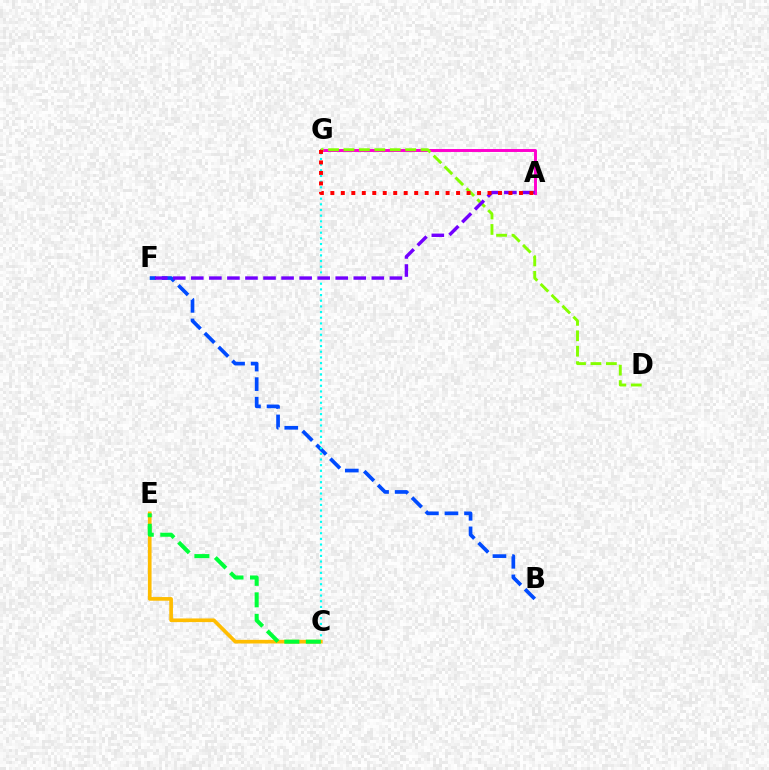{('B', 'F'): [{'color': '#004bff', 'line_style': 'dashed', 'thickness': 2.66}], ('C', 'G'): [{'color': '#00fff6', 'line_style': 'dotted', 'thickness': 1.54}], ('A', 'G'): [{'color': '#ff00cf', 'line_style': 'solid', 'thickness': 2.12}, {'color': '#ff0000', 'line_style': 'dotted', 'thickness': 2.85}], ('D', 'G'): [{'color': '#84ff00', 'line_style': 'dashed', 'thickness': 2.1}], ('C', 'E'): [{'color': '#ffbd00', 'line_style': 'solid', 'thickness': 2.64}, {'color': '#00ff39', 'line_style': 'dashed', 'thickness': 2.92}], ('A', 'F'): [{'color': '#7200ff', 'line_style': 'dashed', 'thickness': 2.45}]}